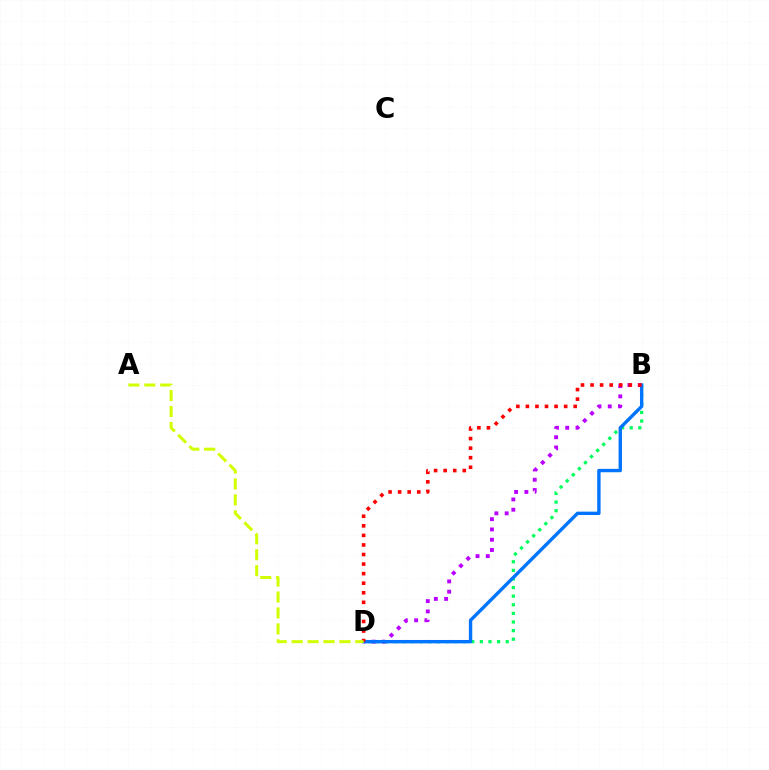{('B', 'D'): [{'color': '#b900ff', 'line_style': 'dotted', 'thickness': 2.79}, {'color': '#00ff5c', 'line_style': 'dotted', 'thickness': 2.34}, {'color': '#0074ff', 'line_style': 'solid', 'thickness': 2.44}, {'color': '#ff0000', 'line_style': 'dotted', 'thickness': 2.6}], ('A', 'D'): [{'color': '#d1ff00', 'line_style': 'dashed', 'thickness': 2.16}]}